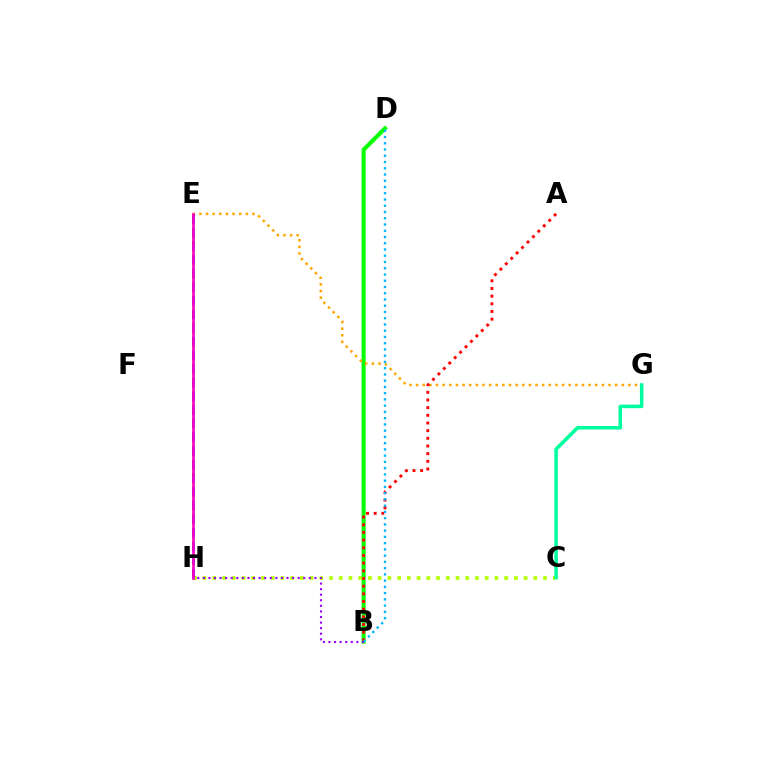{('B', 'D'): [{'color': '#08ff00', 'line_style': 'solid', 'thickness': 2.94}, {'color': '#00b5ff', 'line_style': 'dotted', 'thickness': 1.7}], ('E', 'G'): [{'color': '#ffa500', 'line_style': 'dotted', 'thickness': 1.8}], ('C', 'H'): [{'color': '#b3ff00', 'line_style': 'dotted', 'thickness': 2.64}], ('C', 'G'): [{'color': '#00ff9d', 'line_style': 'solid', 'thickness': 2.55}], ('E', 'H'): [{'color': '#0010ff', 'line_style': 'dashed', 'thickness': 1.85}, {'color': '#ff00bd', 'line_style': 'solid', 'thickness': 1.89}], ('B', 'H'): [{'color': '#9b00ff', 'line_style': 'dotted', 'thickness': 1.52}], ('A', 'B'): [{'color': '#ff0000', 'line_style': 'dotted', 'thickness': 2.08}]}